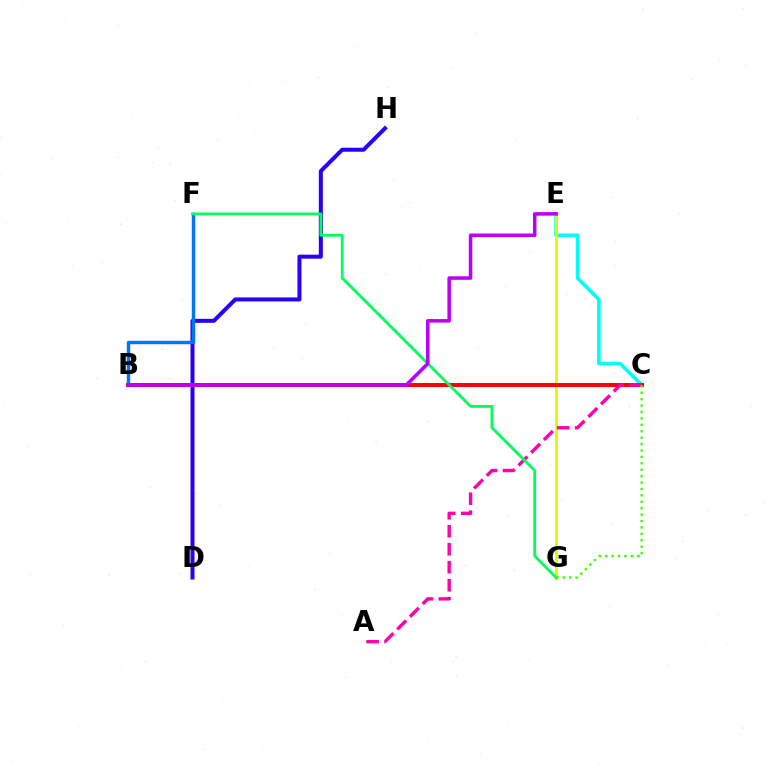{('C', 'E'): [{'color': '#ff9400', 'line_style': 'solid', 'thickness': 1.6}, {'color': '#00fff6', 'line_style': 'solid', 'thickness': 2.61}], ('E', 'G'): [{'color': '#d1ff00', 'line_style': 'solid', 'thickness': 2.0}], ('B', 'C'): [{'color': '#ff0000', 'line_style': 'solid', 'thickness': 2.85}], ('D', 'H'): [{'color': '#2500ff', 'line_style': 'solid', 'thickness': 2.89}], ('A', 'C'): [{'color': '#ff00ac', 'line_style': 'dashed', 'thickness': 2.44}], ('B', 'F'): [{'color': '#0074ff', 'line_style': 'solid', 'thickness': 2.47}], ('F', 'G'): [{'color': '#00ff5c', 'line_style': 'solid', 'thickness': 2.02}], ('B', 'E'): [{'color': '#b900ff', 'line_style': 'solid', 'thickness': 2.54}], ('C', 'G'): [{'color': '#3dff00', 'line_style': 'dotted', 'thickness': 1.74}]}